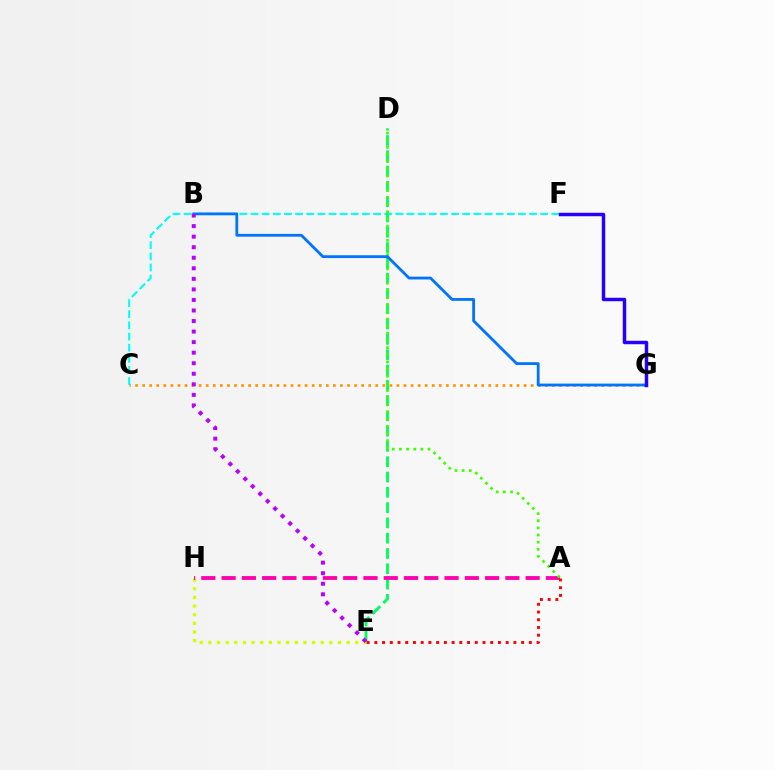{('C', 'G'): [{'color': '#ff9400', 'line_style': 'dotted', 'thickness': 1.92}], ('E', 'H'): [{'color': '#d1ff00', 'line_style': 'dotted', 'thickness': 2.35}], ('C', 'F'): [{'color': '#00fff6', 'line_style': 'dashed', 'thickness': 1.51}], ('D', 'E'): [{'color': '#00ff5c', 'line_style': 'dashed', 'thickness': 2.08}], ('A', 'H'): [{'color': '#ff00ac', 'line_style': 'dashed', 'thickness': 2.75}], ('A', 'D'): [{'color': '#3dff00', 'line_style': 'dotted', 'thickness': 1.94}], ('B', 'G'): [{'color': '#0074ff', 'line_style': 'solid', 'thickness': 2.02}], ('F', 'G'): [{'color': '#2500ff', 'line_style': 'solid', 'thickness': 2.49}], ('B', 'E'): [{'color': '#b900ff', 'line_style': 'dotted', 'thickness': 2.87}], ('A', 'E'): [{'color': '#ff0000', 'line_style': 'dotted', 'thickness': 2.1}]}